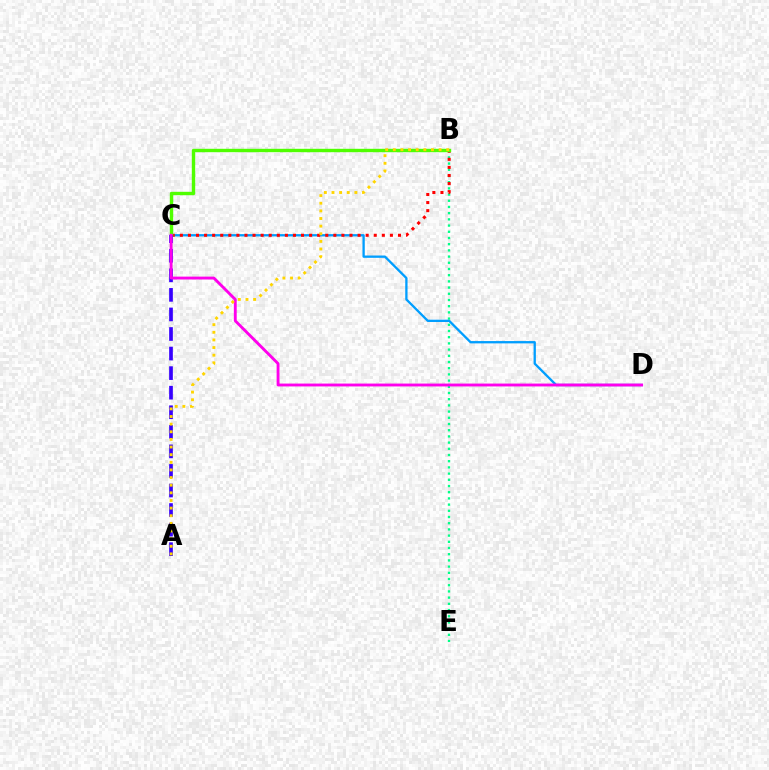{('B', 'E'): [{'color': '#00ff86', 'line_style': 'dotted', 'thickness': 1.68}], ('C', 'D'): [{'color': '#009eff', 'line_style': 'solid', 'thickness': 1.66}, {'color': '#ff00ed', 'line_style': 'solid', 'thickness': 2.07}], ('B', 'C'): [{'color': '#ff0000', 'line_style': 'dotted', 'thickness': 2.2}, {'color': '#4fff00', 'line_style': 'solid', 'thickness': 2.45}], ('A', 'C'): [{'color': '#3700ff', 'line_style': 'dashed', 'thickness': 2.66}], ('A', 'B'): [{'color': '#ffd500', 'line_style': 'dotted', 'thickness': 2.07}]}